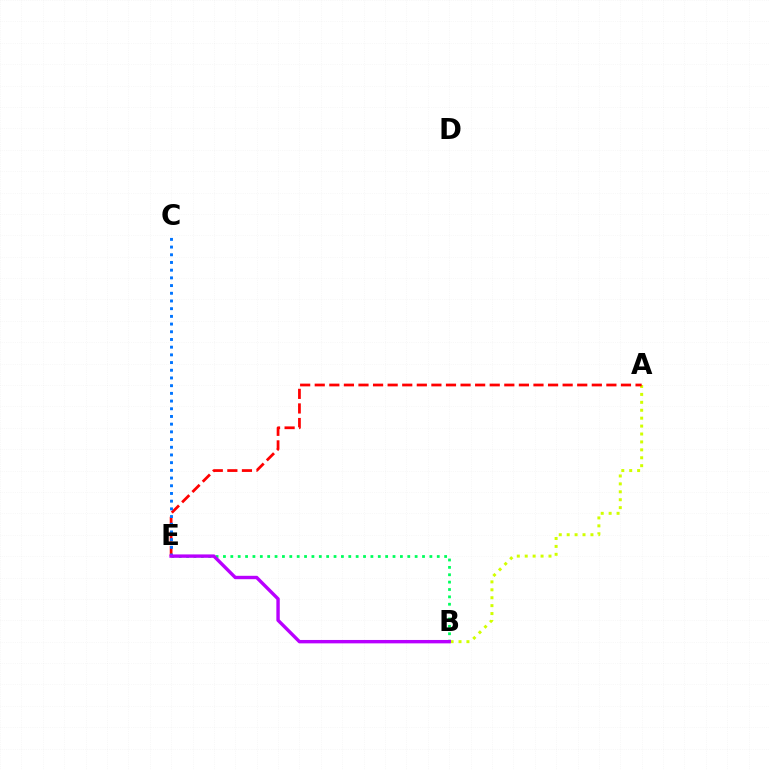{('A', 'B'): [{'color': '#d1ff00', 'line_style': 'dotted', 'thickness': 2.15}], ('A', 'E'): [{'color': '#ff0000', 'line_style': 'dashed', 'thickness': 1.98}], ('C', 'E'): [{'color': '#0074ff', 'line_style': 'dotted', 'thickness': 2.09}], ('B', 'E'): [{'color': '#00ff5c', 'line_style': 'dotted', 'thickness': 2.0}, {'color': '#b900ff', 'line_style': 'solid', 'thickness': 2.45}]}